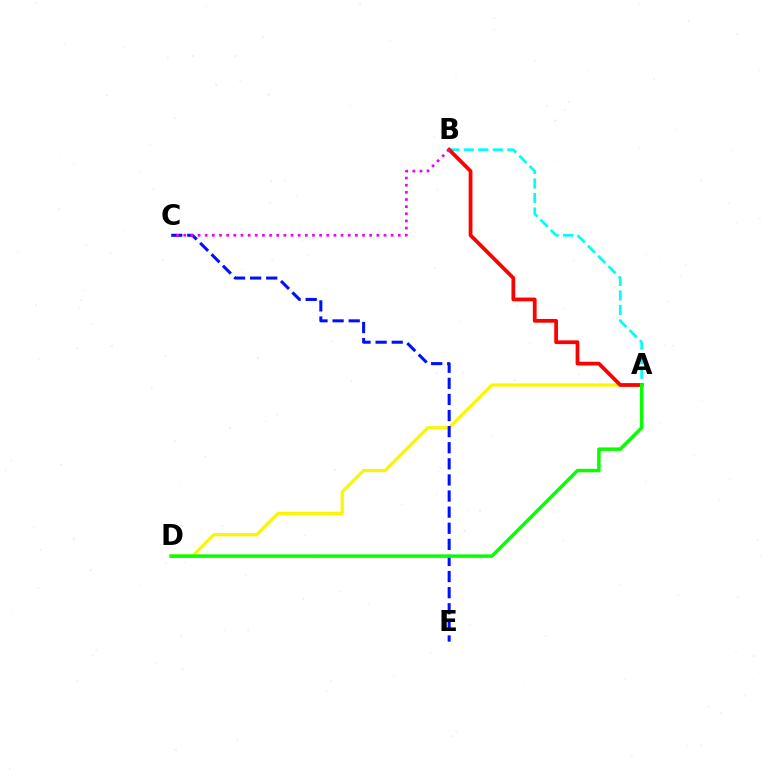{('A', 'D'): [{'color': '#fcf500', 'line_style': 'solid', 'thickness': 2.31}, {'color': '#08ff00', 'line_style': 'solid', 'thickness': 2.51}], ('C', 'E'): [{'color': '#0010ff', 'line_style': 'dashed', 'thickness': 2.19}], ('A', 'B'): [{'color': '#00fff6', 'line_style': 'dashed', 'thickness': 1.97}, {'color': '#ff0000', 'line_style': 'solid', 'thickness': 2.71}], ('B', 'C'): [{'color': '#ee00ff', 'line_style': 'dotted', 'thickness': 1.94}]}